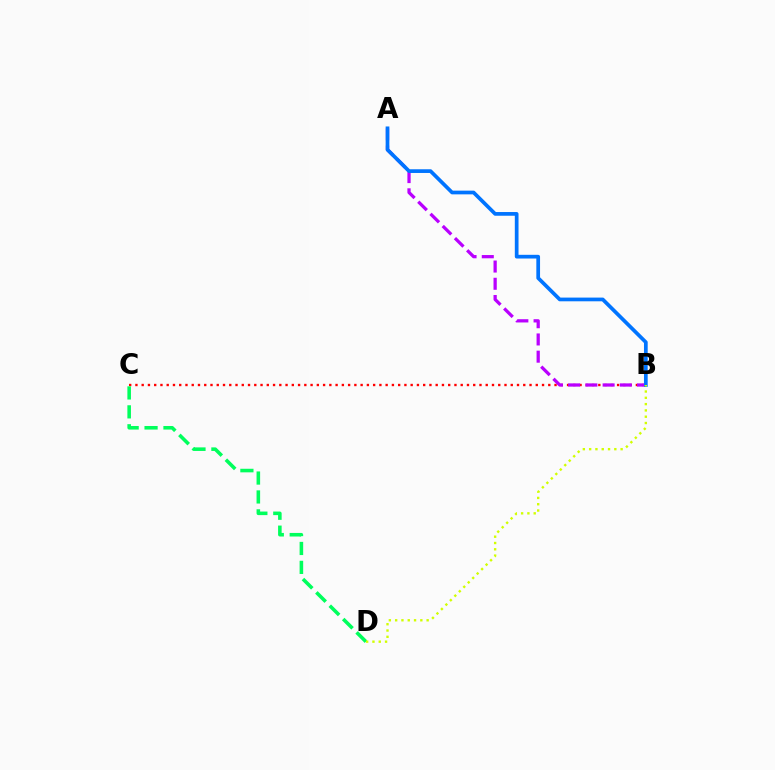{('B', 'C'): [{'color': '#ff0000', 'line_style': 'dotted', 'thickness': 1.7}], ('A', 'B'): [{'color': '#b900ff', 'line_style': 'dashed', 'thickness': 2.34}, {'color': '#0074ff', 'line_style': 'solid', 'thickness': 2.67}], ('C', 'D'): [{'color': '#00ff5c', 'line_style': 'dashed', 'thickness': 2.57}], ('B', 'D'): [{'color': '#d1ff00', 'line_style': 'dotted', 'thickness': 1.71}]}